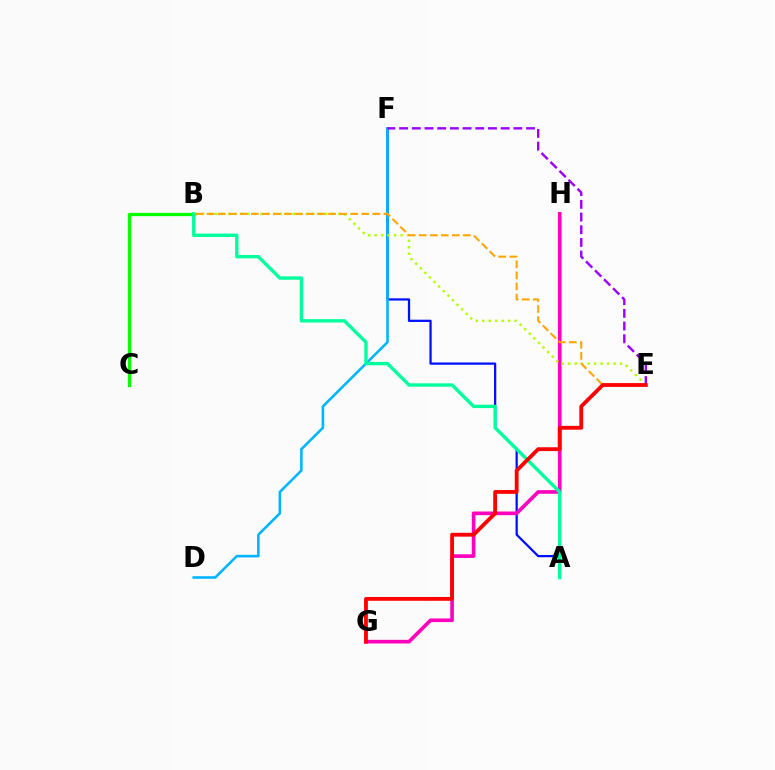{('A', 'F'): [{'color': '#0010ff', 'line_style': 'solid', 'thickness': 1.63}], ('B', 'C'): [{'color': '#08ff00', 'line_style': 'solid', 'thickness': 2.34}], ('G', 'H'): [{'color': '#ff00bd', 'line_style': 'solid', 'thickness': 2.63}], ('D', 'F'): [{'color': '#00b5ff', 'line_style': 'solid', 'thickness': 1.86}], ('B', 'E'): [{'color': '#b3ff00', 'line_style': 'dotted', 'thickness': 1.76}, {'color': '#ffa500', 'line_style': 'dashed', 'thickness': 1.5}], ('A', 'B'): [{'color': '#00ff9d', 'line_style': 'solid', 'thickness': 2.43}], ('E', 'F'): [{'color': '#9b00ff', 'line_style': 'dashed', 'thickness': 1.72}], ('E', 'G'): [{'color': '#ff0000', 'line_style': 'solid', 'thickness': 2.75}]}